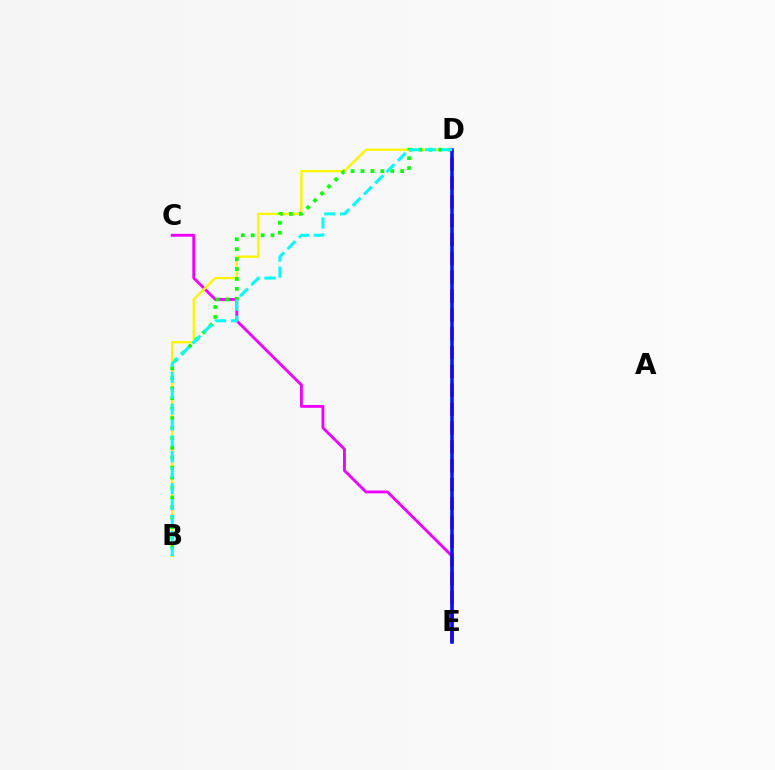{('C', 'E'): [{'color': '#ee00ff', 'line_style': 'solid', 'thickness': 2.05}], ('B', 'D'): [{'color': '#fcf500', 'line_style': 'solid', 'thickness': 1.67}, {'color': '#08ff00', 'line_style': 'dotted', 'thickness': 2.7}, {'color': '#00fff6', 'line_style': 'dashed', 'thickness': 2.16}], ('D', 'E'): [{'color': '#ff0000', 'line_style': 'dashed', 'thickness': 2.56}, {'color': '#0010ff', 'line_style': 'solid', 'thickness': 2.52}]}